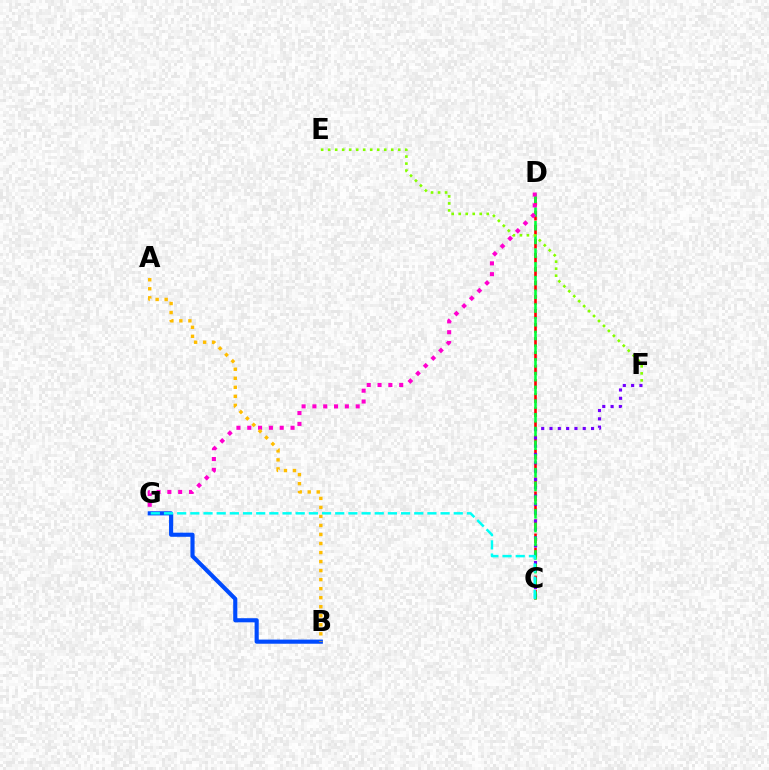{('C', 'D'): [{'color': '#ff0000', 'line_style': 'dashed', 'thickness': 1.91}, {'color': '#00ff39', 'line_style': 'dashed', 'thickness': 1.86}], ('C', 'F'): [{'color': '#7200ff', 'line_style': 'dotted', 'thickness': 2.26}], ('B', 'G'): [{'color': '#004bff', 'line_style': 'solid', 'thickness': 2.98}], ('C', 'G'): [{'color': '#00fff6', 'line_style': 'dashed', 'thickness': 1.79}], ('E', 'F'): [{'color': '#84ff00', 'line_style': 'dotted', 'thickness': 1.9}], ('D', 'G'): [{'color': '#ff00cf', 'line_style': 'dotted', 'thickness': 2.94}], ('A', 'B'): [{'color': '#ffbd00', 'line_style': 'dotted', 'thickness': 2.45}]}